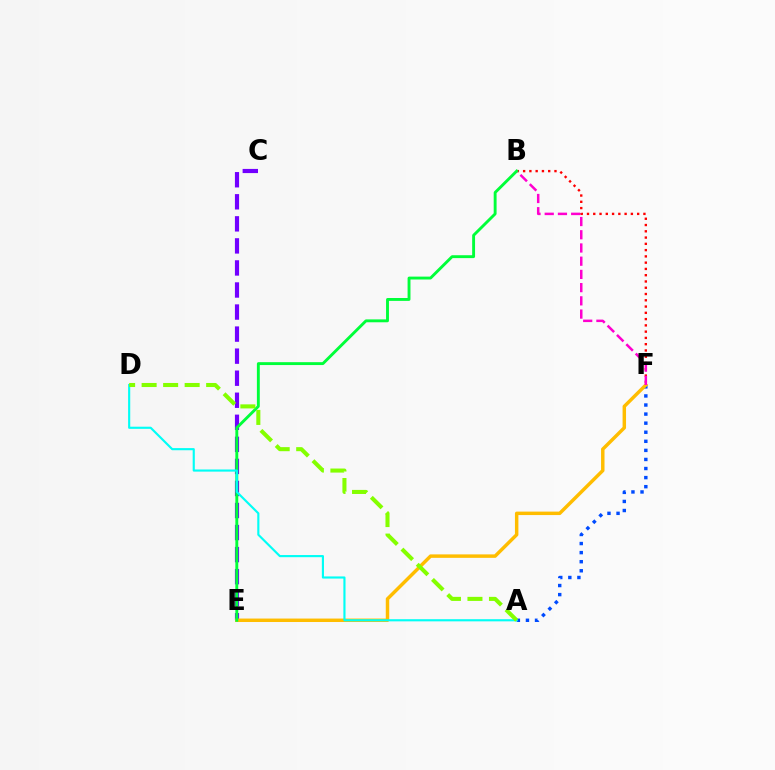{('B', 'F'): [{'color': '#ff0000', 'line_style': 'dotted', 'thickness': 1.7}, {'color': '#ff00cf', 'line_style': 'dashed', 'thickness': 1.8}], ('C', 'E'): [{'color': '#7200ff', 'line_style': 'dashed', 'thickness': 3.0}], ('A', 'F'): [{'color': '#004bff', 'line_style': 'dotted', 'thickness': 2.47}], ('E', 'F'): [{'color': '#ffbd00', 'line_style': 'solid', 'thickness': 2.49}], ('B', 'E'): [{'color': '#00ff39', 'line_style': 'solid', 'thickness': 2.08}], ('A', 'D'): [{'color': '#00fff6', 'line_style': 'solid', 'thickness': 1.54}, {'color': '#84ff00', 'line_style': 'dashed', 'thickness': 2.92}]}